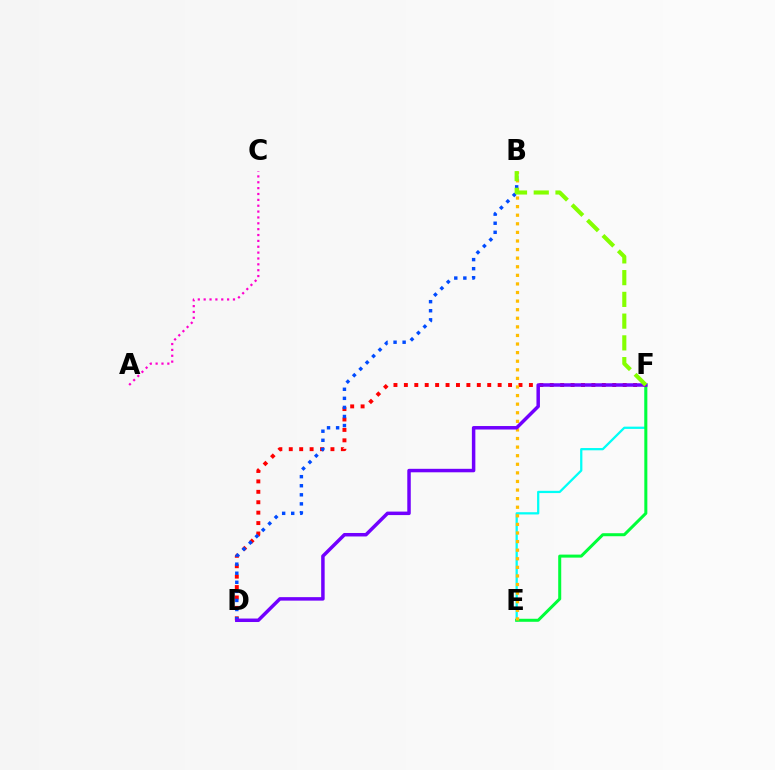{('E', 'F'): [{'color': '#00fff6', 'line_style': 'solid', 'thickness': 1.63}, {'color': '#00ff39', 'line_style': 'solid', 'thickness': 2.17}], ('D', 'F'): [{'color': '#ff0000', 'line_style': 'dotted', 'thickness': 2.83}, {'color': '#7200ff', 'line_style': 'solid', 'thickness': 2.51}], ('B', 'E'): [{'color': '#ffbd00', 'line_style': 'dotted', 'thickness': 2.33}], ('A', 'C'): [{'color': '#ff00cf', 'line_style': 'dotted', 'thickness': 1.59}], ('B', 'D'): [{'color': '#004bff', 'line_style': 'dotted', 'thickness': 2.46}], ('B', 'F'): [{'color': '#84ff00', 'line_style': 'dashed', 'thickness': 2.95}]}